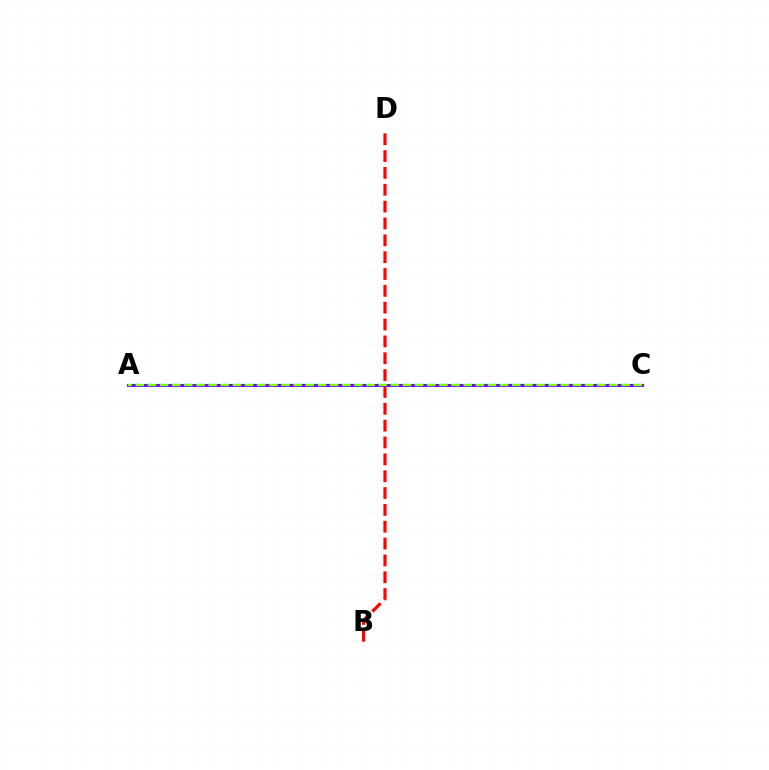{('B', 'D'): [{'color': '#ff0000', 'line_style': 'dashed', 'thickness': 2.29}], ('A', 'C'): [{'color': '#00fff6', 'line_style': 'dashed', 'thickness': 1.75}, {'color': '#7200ff', 'line_style': 'solid', 'thickness': 2.07}, {'color': '#84ff00', 'line_style': 'dashed', 'thickness': 1.65}]}